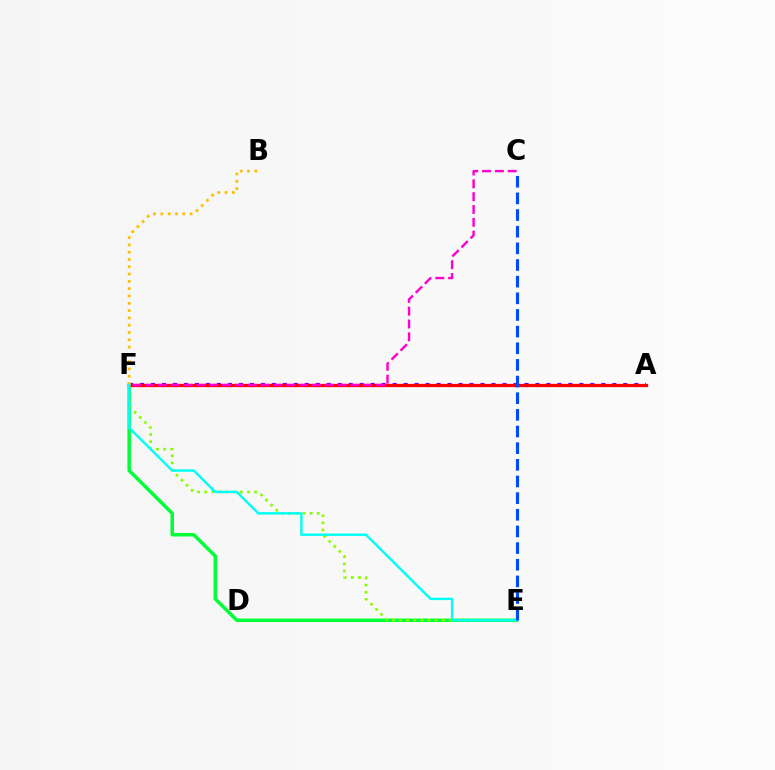{('A', 'F'): [{'color': '#7200ff', 'line_style': 'dotted', 'thickness': 2.98}, {'color': '#ff0000', 'line_style': 'solid', 'thickness': 2.34}], ('E', 'F'): [{'color': '#00ff39', 'line_style': 'solid', 'thickness': 2.52}, {'color': '#84ff00', 'line_style': 'dotted', 'thickness': 1.94}, {'color': '#00fff6', 'line_style': 'solid', 'thickness': 1.75}], ('C', 'F'): [{'color': '#ff00cf', 'line_style': 'dashed', 'thickness': 1.74}], ('B', 'F'): [{'color': '#ffbd00', 'line_style': 'dotted', 'thickness': 1.98}], ('C', 'E'): [{'color': '#004bff', 'line_style': 'dashed', 'thickness': 2.26}]}